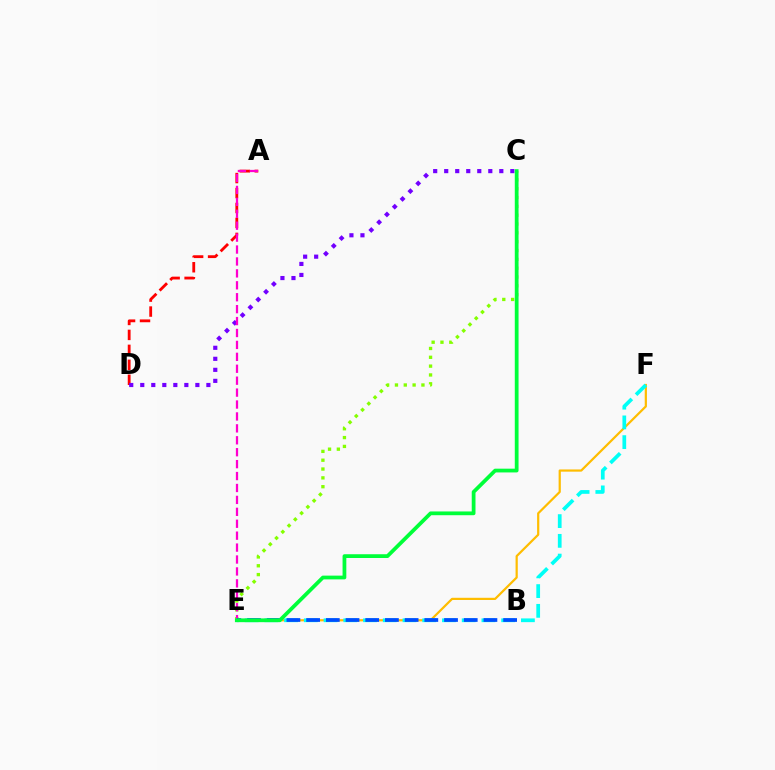{('E', 'F'): [{'color': '#ffbd00', 'line_style': 'solid', 'thickness': 1.59}, {'color': '#00fff6', 'line_style': 'dashed', 'thickness': 2.68}], ('C', 'E'): [{'color': '#84ff00', 'line_style': 'dotted', 'thickness': 2.4}, {'color': '#00ff39', 'line_style': 'solid', 'thickness': 2.71}], ('A', 'D'): [{'color': '#ff0000', 'line_style': 'dashed', 'thickness': 2.03}], ('C', 'D'): [{'color': '#7200ff', 'line_style': 'dotted', 'thickness': 2.99}], ('A', 'E'): [{'color': '#ff00cf', 'line_style': 'dashed', 'thickness': 1.62}], ('B', 'E'): [{'color': '#004bff', 'line_style': 'dashed', 'thickness': 2.68}]}